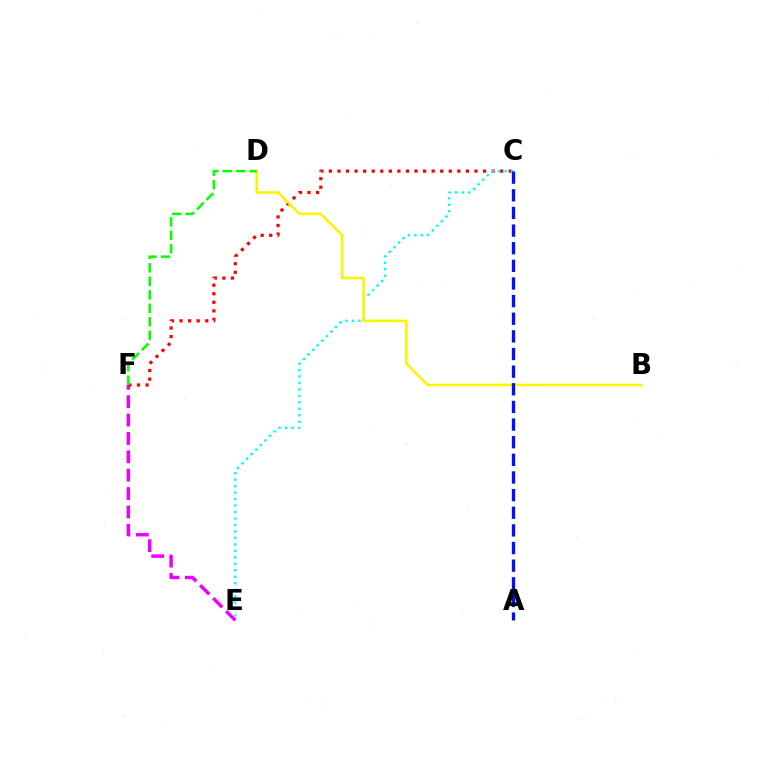{('E', 'F'): [{'color': '#ee00ff', 'line_style': 'dashed', 'thickness': 2.5}], ('C', 'F'): [{'color': '#ff0000', 'line_style': 'dotted', 'thickness': 2.33}], ('C', 'E'): [{'color': '#00fff6', 'line_style': 'dotted', 'thickness': 1.76}], ('B', 'D'): [{'color': '#fcf500', 'line_style': 'solid', 'thickness': 1.86}], ('A', 'C'): [{'color': '#0010ff', 'line_style': 'dashed', 'thickness': 2.4}], ('D', 'F'): [{'color': '#08ff00', 'line_style': 'dashed', 'thickness': 1.83}]}